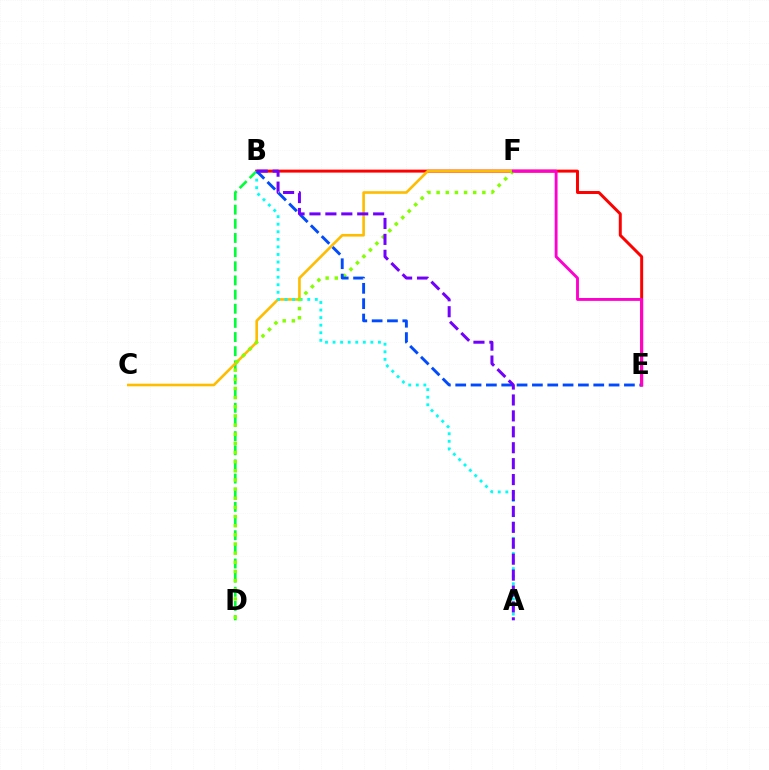{('B', 'D'): [{'color': '#00ff39', 'line_style': 'dashed', 'thickness': 1.92}], ('B', 'E'): [{'color': '#ff0000', 'line_style': 'solid', 'thickness': 2.14}, {'color': '#004bff', 'line_style': 'dashed', 'thickness': 2.08}], ('C', 'F'): [{'color': '#ffbd00', 'line_style': 'solid', 'thickness': 1.9}], ('A', 'B'): [{'color': '#00fff6', 'line_style': 'dotted', 'thickness': 2.06}, {'color': '#7200ff', 'line_style': 'dashed', 'thickness': 2.16}], ('D', 'F'): [{'color': '#84ff00', 'line_style': 'dotted', 'thickness': 2.49}], ('E', 'F'): [{'color': '#ff00cf', 'line_style': 'solid', 'thickness': 2.08}]}